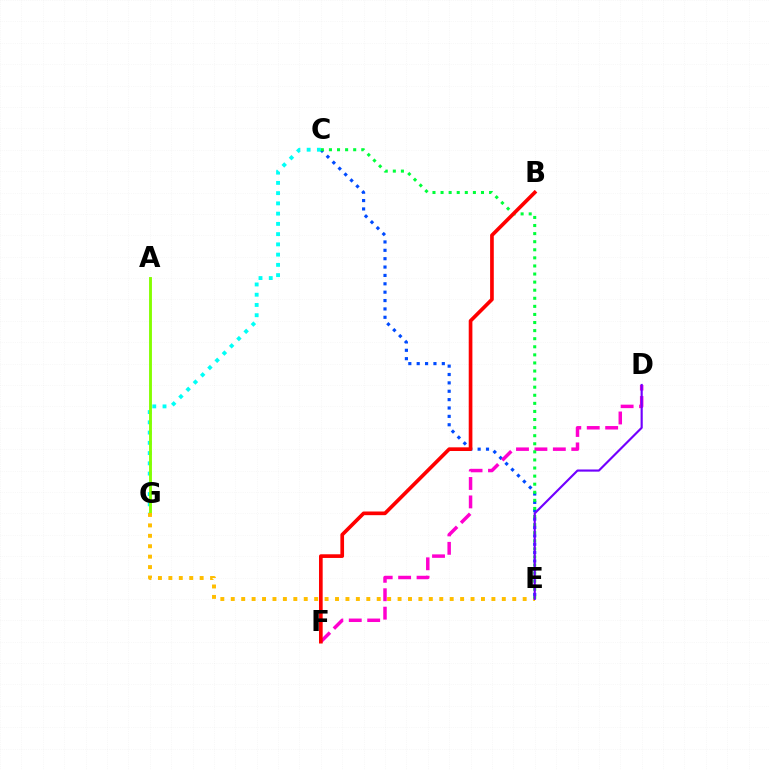{('C', 'E'): [{'color': '#004bff', 'line_style': 'dotted', 'thickness': 2.27}, {'color': '#00ff39', 'line_style': 'dotted', 'thickness': 2.2}], ('C', 'G'): [{'color': '#00fff6', 'line_style': 'dotted', 'thickness': 2.78}], ('A', 'G'): [{'color': '#84ff00', 'line_style': 'solid', 'thickness': 2.07}], ('E', 'G'): [{'color': '#ffbd00', 'line_style': 'dotted', 'thickness': 2.83}], ('D', 'F'): [{'color': '#ff00cf', 'line_style': 'dashed', 'thickness': 2.5}], ('D', 'E'): [{'color': '#7200ff', 'line_style': 'solid', 'thickness': 1.55}], ('B', 'F'): [{'color': '#ff0000', 'line_style': 'solid', 'thickness': 2.64}]}